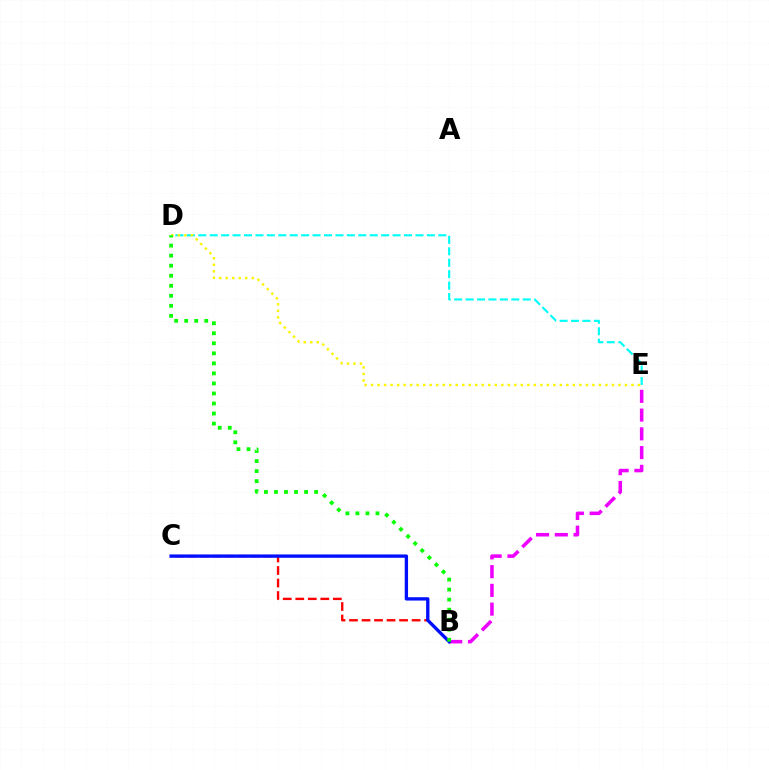{('B', 'E'): [{'color': '#ee00ff', 'line_style': 'dashed', 'thickness': 2.55}], ('B', 'C'): [{'color': '#ff0000', 'line_style': 'dashed', 'thickness': 1.7}, {'color': '#0010ff', 'line_style': 'solid', 'thickness': 2.4}], ('D', 'E'): [{'color': '#00fff6', 'line_style': 'dashed', 'thickness': 1.55}, {'color': '#fcf500', 'line_style': 'dotted', 'thickness': 1.77}], ('B', 'D'): [{'color': '#08ff00', 'line_style': 'dotted', 'thickness': 2.73}]}